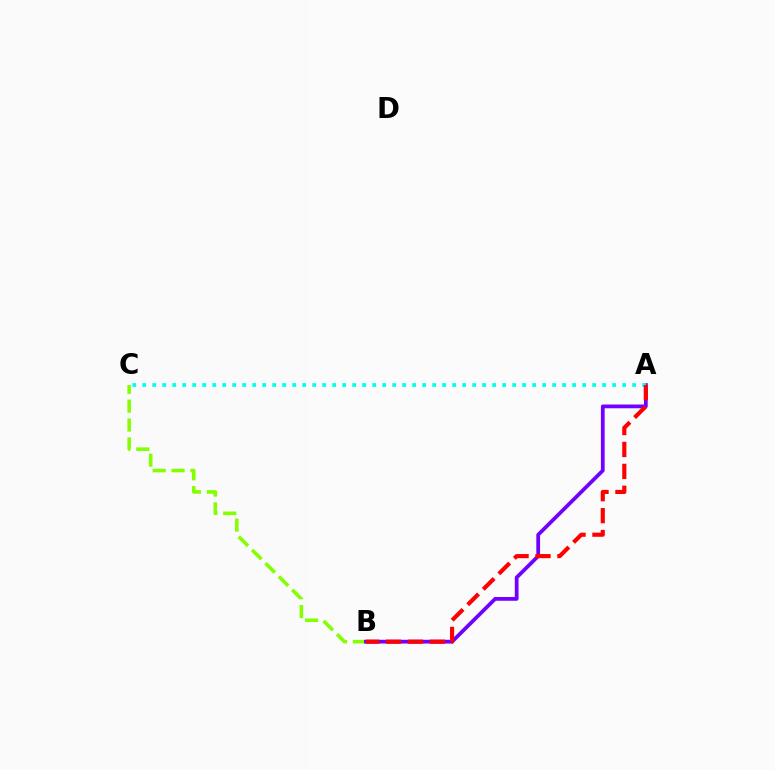{('B', 'C'): [{'color': '#84ff00', 'line_style': 'dashed', 'thickness': 2.57}], ('A', 'B'): [{'color': '#7200ff', 'line_style': 'solid', 'thickness': 2.71}, {'color': '#ff0000', 'line_style': 'dashed', 'thickness': 2.98}], ('A', 'C'): [{'color': '#00fff6', 'line_style': 'dotted', 'thickness': 2.72}]}